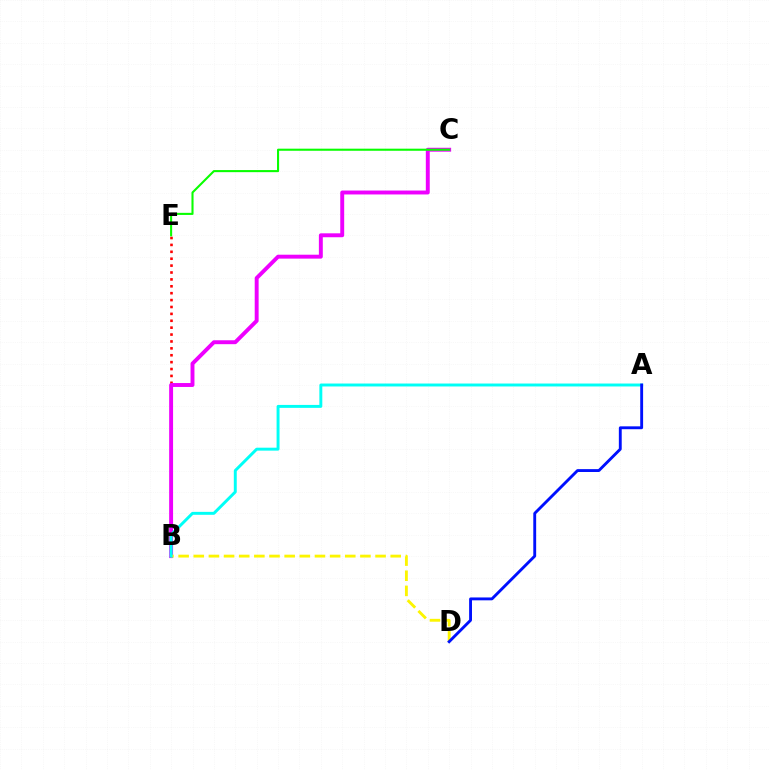{('B', 'E'): [{'color': '#ff0000', 'line_style': 'dotted', 'thickness': 1.87}], ('B', 'C'): [{'color': '#ee00ff', 'line_style': 'solid', 'thickness': 2.82}], ('B', 'D'): [{'color': '#fcf500', 'line_style': 'dashed', 'thickness': 2.06}], ('A', 'B'): [{'color': '#00fff6', 'line_style': 'solid', 'thickness': 2.12}], ('C', 'E'): [{'color': '#08ff00', 'line_style': 'solid', 'thickness': 1.5}], ('A', 'D'): [{'color': '#0010ff', 'line_style': 'solid', 'thickness': 2.07}]}